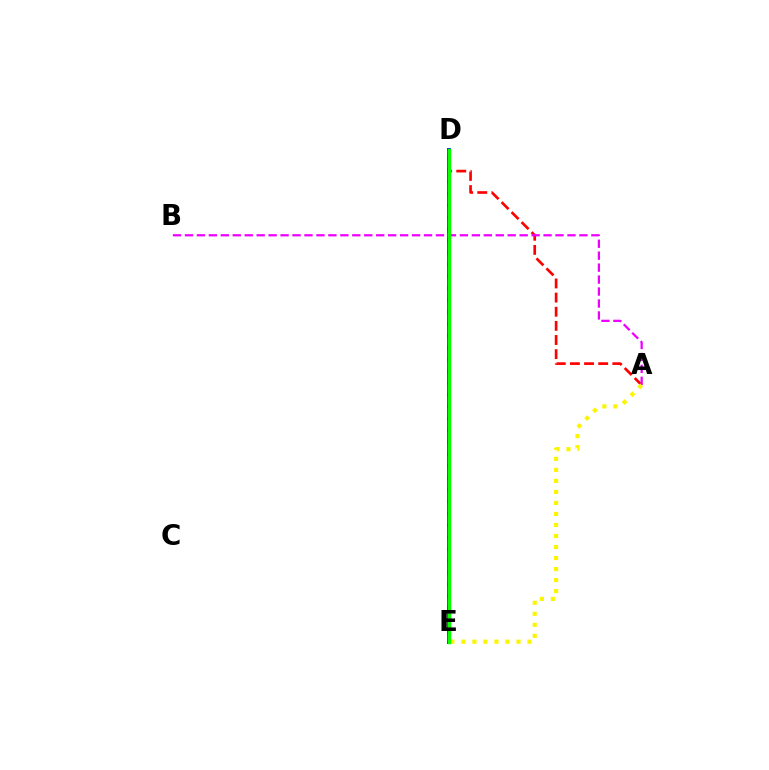{('D', 'E'): [{'color': '#0010ff', 'line_style': 'solid', 'thickness': 2.78}, {'color': '#00fff6', 'line_style': 'dashed', 'thickness': 1.61}, {'color': '#08ff00', 'line_style': 'solid', 'thickness': 2.48}], ('A', 'D'): [{'color': '#ff0000', 'line_style': 'dashed', 'thickness': 1.92}], ('A', 'B'): [{'color': '#ee00ff', 'line_style': 'dashed', 'thickness': 1.62}], ('A', 'E'): [{'color': '#fcf500', 'line_style': 'dotted', 'thickness': 2.99}]}